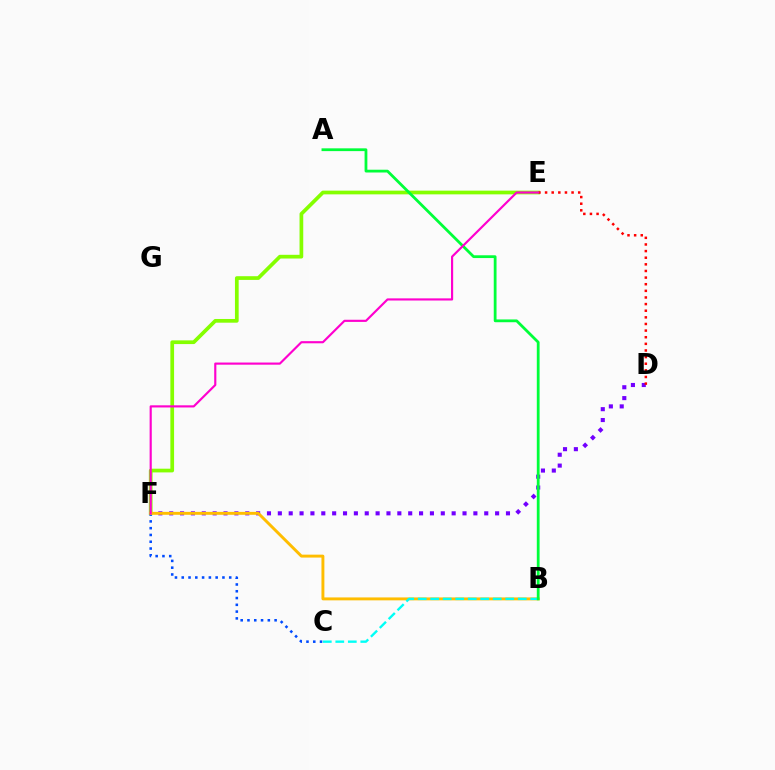{('D', 'F'): [{'color': '#7200ff', 'line_style': 'dotted', 'thickness': 2.95}], ('E', 'F'): [{'color': '#84ff00', 'line_style': 'solid', 'thickness': 2.67}, {'color': '#ff00cf', 'line_style': 'solid', 'thickness': 1.55}], ('C', 'F'): [{'color': '#004bff', 'line_style': 'dotted', 'thickness': 1.84}], ('B', 'F'): [{'color': '#ffbd00', 'line_style': 'solid', 'thickness': 2.1}], ('B', 'C'): [{'color': '#00fff6', 'line_style': 'dashed', 'thickness': 1.7}], ('D', 'E'): [{'color': '#ff0000', 'line_style': 'dotted', 'thickness': 1.8}], ('A', 'B'): [{'color': '#00ff39', 'line_style': 'solid', 'thickness': 2.0}]}